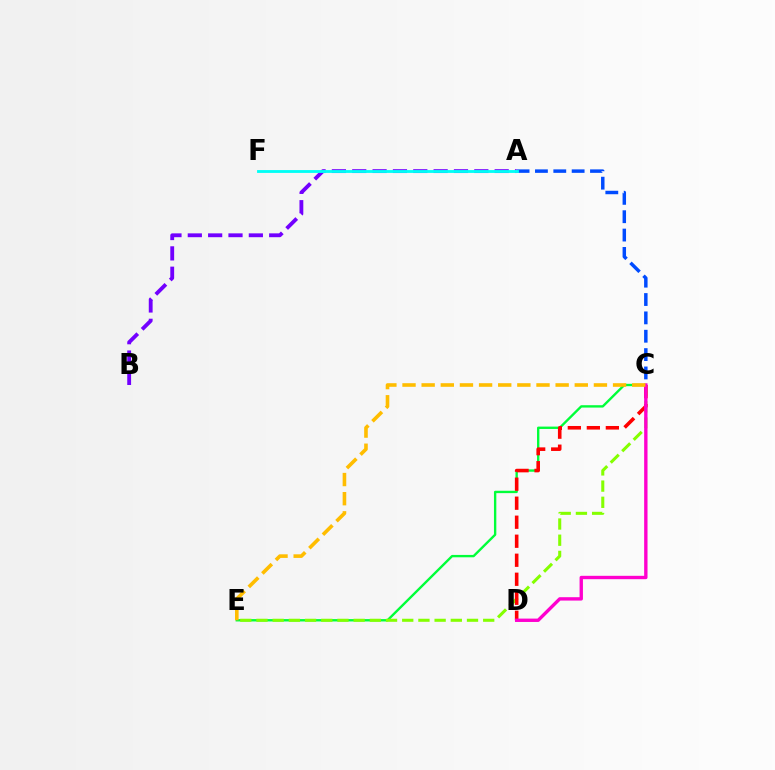{('C', 'E'): [{'color': '#00ff39', 'line_style': 'solid', 'thickness': 1.7}, {'color': '#84ff00', 'line_style': 'dashed', 'thickness': 2.2}, {'color': '#ffbd00', 'line_style': 'dashed', 'thickness': 2.6}], ('A', 'C'): [{'color': '#004bff', 'line_style': 'dashed', 'thickness': 2.49}], ('C', 'D'): [{'color': '#ff0000', 'line_style': 'dashed', 'thickness': 2.58}, {'color': '#ff00cf', 'line_style': 'solid', 'thickness': 2.43}], ('A', 'B'): [{'color': '#7200ff', 'line_style': 'dashed', 'thickness': 2.76}], ('A', 'F'): [{'color': '#00fff6', 'line_style': 'solid', 'thickness': 2.04}]}